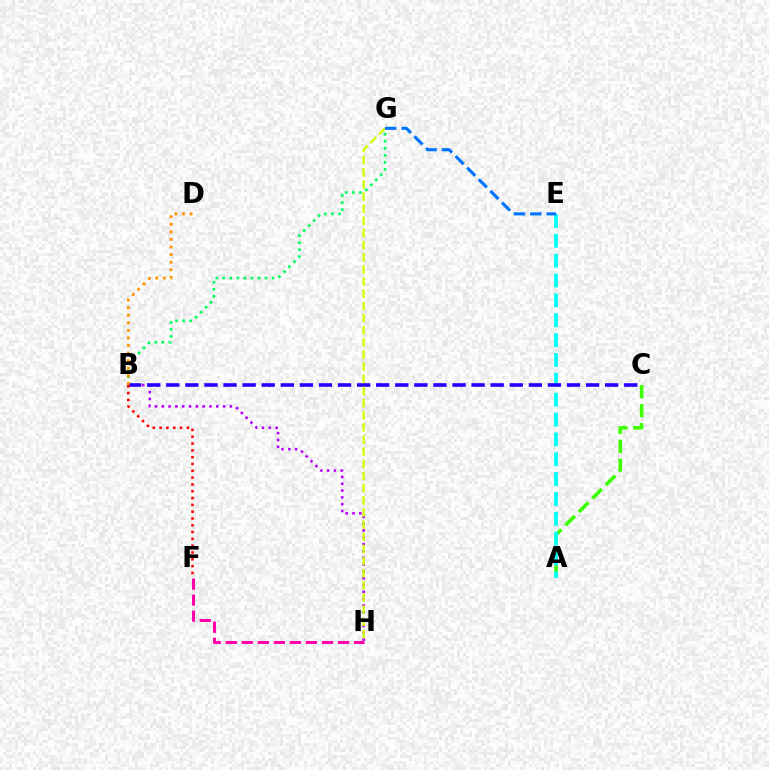{('B', 'G'): [{'color': '#00ff5c', 'line_style': 'dotted', 'thickness': 1.91}], ('A', 'C'): [{'color': '#3dff00', 'line_style': 'dashed', 'thickness': 2.58}], ('B', 'H'): [{'color': '#b900ff', 'line_style': 'dotted', 'thickness': 1.85}], ('A', 'E'): [{'color': '#00fff6', 'line_style': 'dashed', 'thickness': 2.7}], ('B', 'C'): [{'color': '#2500ff', 'line_style': 'dashed', 'thickness': 2.59}], ('B', 'D'): [{'color': '#ff9400', 'line_style': 'dotted', 'thickness': 2.06}], ('G', 'H'): [{'color': '#d1ff00', 'line_style': 'dashed', 'thickness': 1.65}], ('B', 'F'): [{'color': '#ff0000', 'line_style': 'dotted', 'thickness': 1.85}], ('E', 'G'): [{'color': '#0074ff', 'line_style': 'dashed', 'thickness': 2.23}], ('F', 'H'): [{'color': '#ff00ac', 'line_style': 'dashed', 'thickness': 2.18}]}